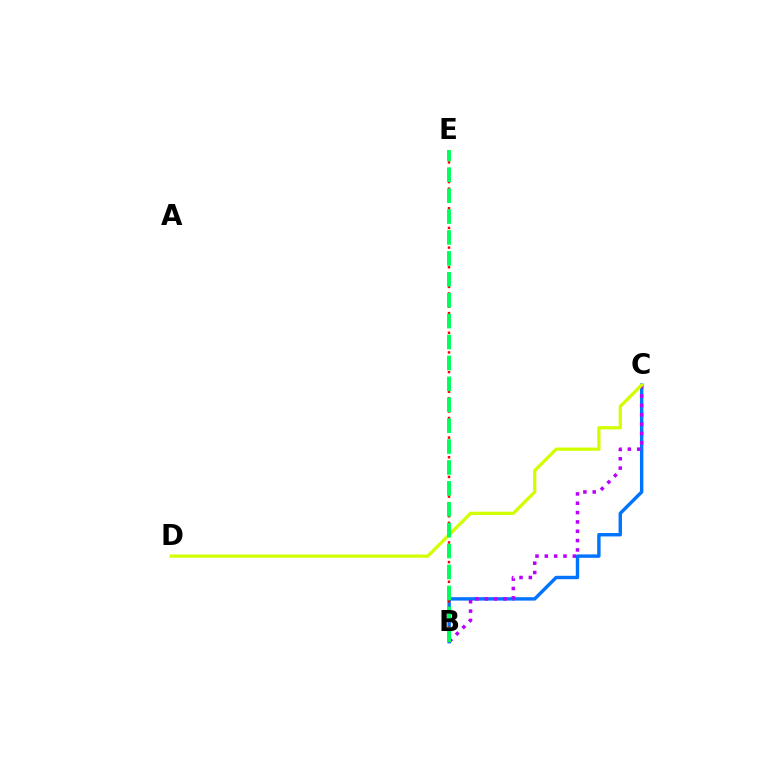{('B', 'C'): [{'color': '#0074ff', 'line_style': 'solid', 'thickness': 2.45}, {'color': '#b900ff', 'line_style': 'dotted', 'thickness': 2.54}], ('B', 'E'): [{'color': '#ff0000', 'line_style': 'dotted', 'thickness': 1.78}, {'color': '#00ff5c', 'line_style': 'dashed', 'thickness': 2.84}], ('C', 'D'): [{'color': '#d1ff00', 'line_style': 'solid', 'thickness': 2.35}]}